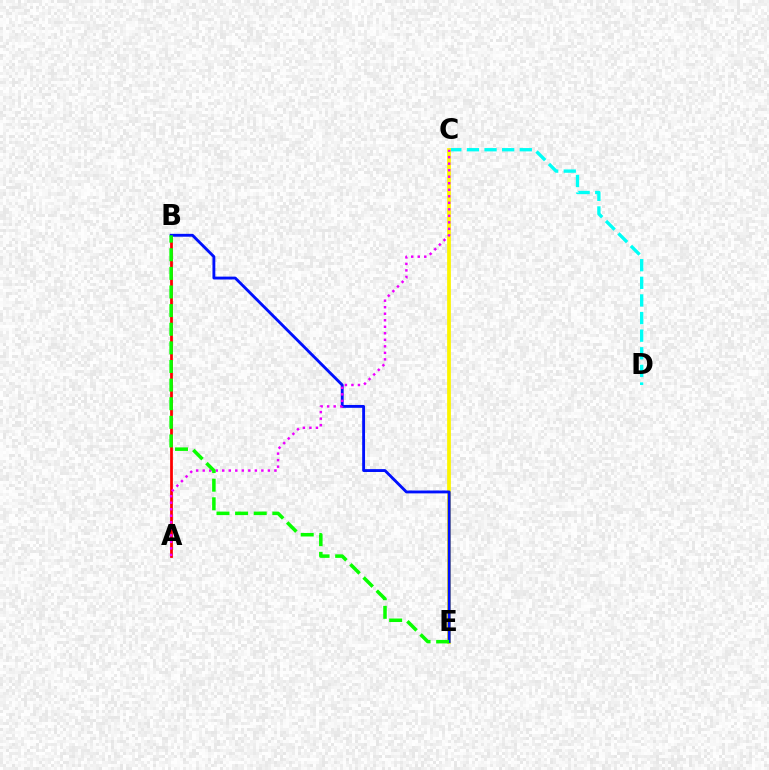{('C', 'D'): [{'color': '#00fff6', 'line_style': 'dashed', 'thickness': 2.39}], ('C', 'E'): [{'color': '#fcf500', 'line_style': 'solid', 'thickness': 2.7}], ('A', 'B'): [{'color': '#ff0000', 'line_style': 'solid', 'thickness': 1.99}], ('B', 'E'): [{'color': '#0010ff', 'line_style': 'solid', 'thickness': 2.06}, {'color': '#08ff00', 'line_style': 'dashed', 'thickness': 2.53}], ('A', 'C'): [{'color': '#ee00ff', 'line_style': 'dotted', 'thickness': 1.77}]}